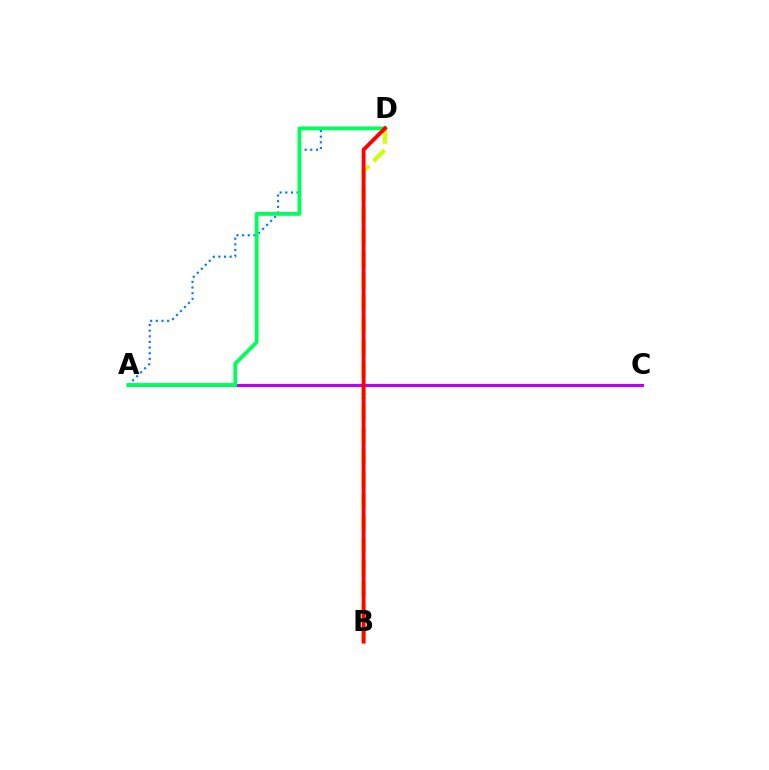{('A', 'D'): [{'color': '#0074ff', 'line_style': 'dotted', 'thickness': 1.53}, {'color': '#00ff5c', 'line_style': 'solid', 'thickness': 2.76}], ('B', 'D'): [{'color': '#d1ff00', 'line_style': 'dashed', 'thickness': 2.99}, {'color': '#ff0000', 'line_style': 'solid', 'thickness': 2.8}], ('A', 'C'): [{'color': '#b900ff', 'line_style': 'solid', 'thickness': 2.24}]}